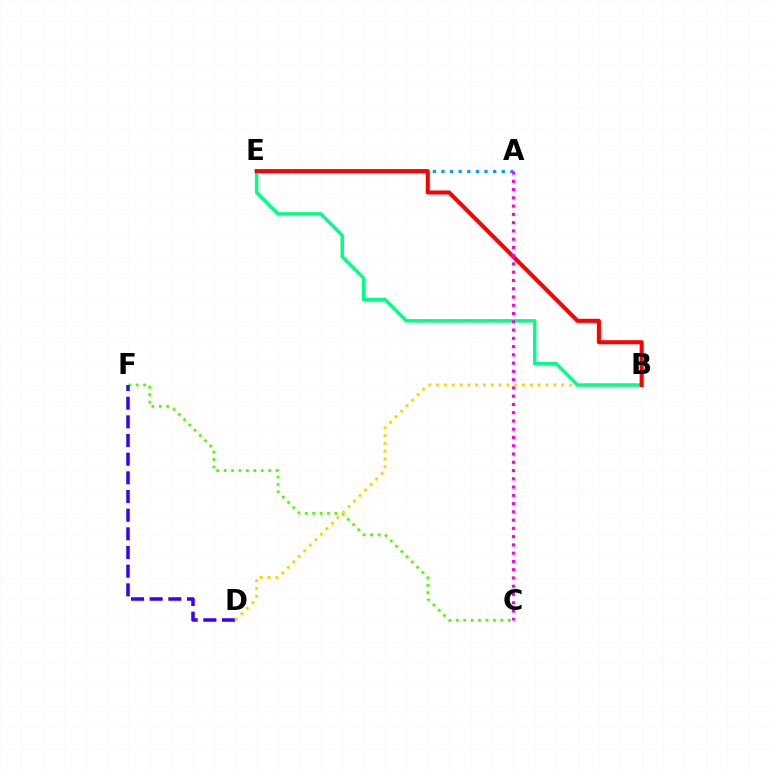{('C', 'F'): [{'color': '#4fff00', 'line_style': 'dotted', 'thickness': 2.02}], ('D', 'F'): [{'color': '#3700ff', 'line_style': 'dashed', 'thickness': 2.54}], ('A', 'E'): [{'color': '#009eff', 'line_style': 'dotted', 'thickness': 2.34}], ('B', 'D'): [{'color': '#ffd500', 'line_style': 'dotted', 'thickness': 2.12}], ('B', 'E'): [{'color': '#00ff86', 'line_style': 'solid', 'thickness': 2.5}, {'color': '#ff0000', 'line_style': 'solid', 'thickness': 2.92}], ('A', 'C'): [{'color': '#ff00ed', 'line_style': 'dotted', 'thickness': 2.25}]}